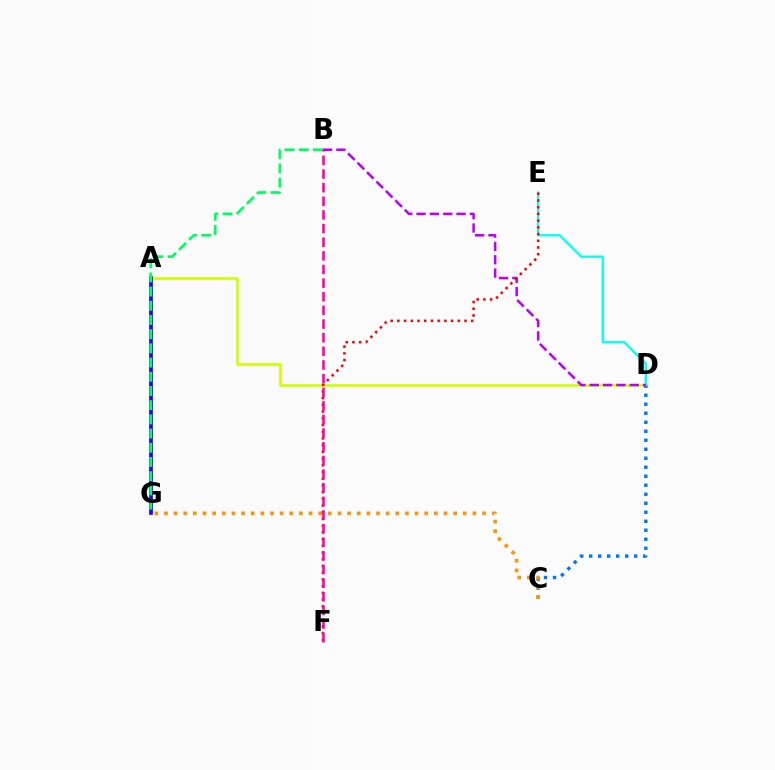{('A', 'D'): [{'color': '#d1ff00', 'line_style': 'solid', 'thickness': 1.92}], ('A', 'G'): [{'color': '#3dff00', 'line_style': 'dotted', 'thickness': 1.74}, {'color': '#2500ff', 'line_style': 'solid', 'thickness': 2.66}], ('C', 'D'): [{'color': '#0074ff', 'line_style': 'dotted', 'thickness': 2.45}], ('D', 'E'): [{'color': '#00fff6', 'line_style': 'solid', 'thickness': 1.65}], ('C', 'G'): [{'color': '#ff9400', 'line_style': 'dotted', 'thickness': 2.62}], ('B', 'G'): [{'color': '#00ff5c', 'line_style': 'dashed', 'thickness': 1.93}], ('B', 'D'): [{'color': '#b900ff', 'line_style': 'dashed', 'thickness': 1.81}], ('E', 'F'): [{'color': '#ff0000', 'line_style': 'dotted', 'thickness': 1.82}], ('B', 'F'): [{'color': '#ff00ac', 'line_style': 'dashed', 'thickness': 1.85}]}